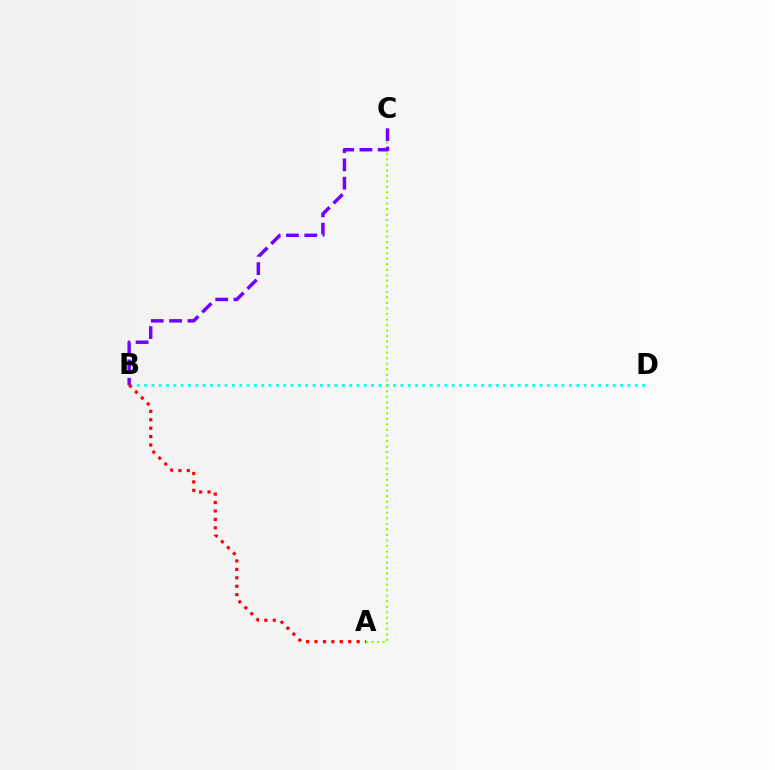{('B', 'D'): [{'color': '#00fff6', 'line_style': 'dotted', 'thickness': 1.99}], ('A', 'C'): [{'color': '#84ff00', 'line_style': 'dotted', 'thickness': 1.5}], ('B', 'C'): [{'color': '#7200ff', 'line_style': 'dashed', 'thickness': 2.49}], ('A', 'B'): [{'color': '#ff0000', 'line_style': 'dotted', 'thickness': 2.29}]}